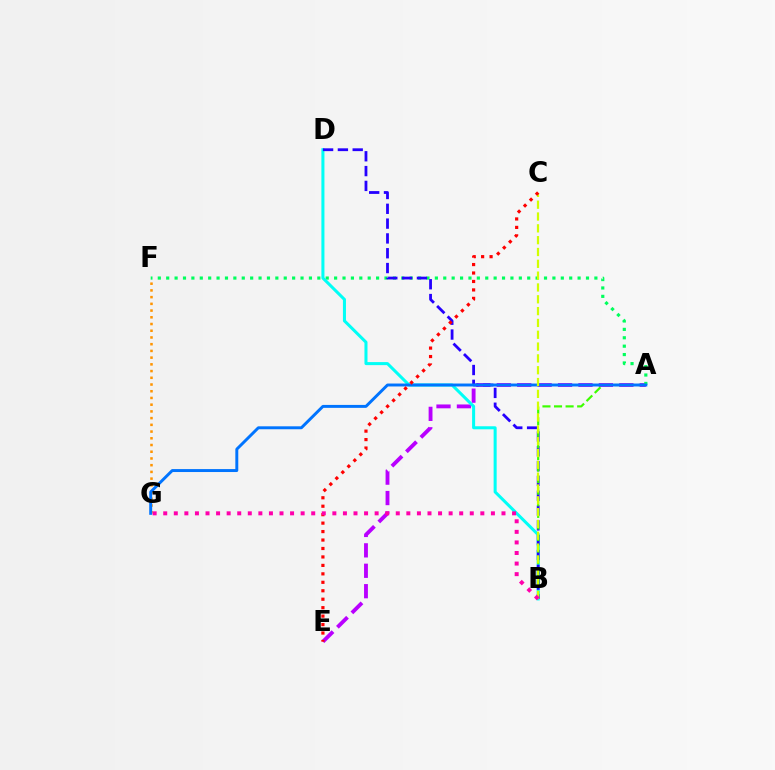{('A', 'E'): [{'color': '#b900ff', 'line_style': 'dashed', 'thickness': 2.77}], ('F', 'G'): [{'color': '#ff9400', 'line_style': 'dotted', 'thickness': 1.83}], ('A', 'F'): [{'color': '#00ff5c', 'line_style': 'dotted', 'thickness': 2.28}], ('B', 'D'): [{'color': '#00fff6', 'line_style': 'solid', 'thickness': 2.18}, {'color': '#2500ff', 'line_style': 'dashed', 'thickness': 2.01}], ('A', 'B'): [{'color': '#3dff00', 'line_style': 'dashed', 'thickness': 1.57}], ('A', 'G'): [{'color': '#0074ff', 'line_style': 'solid', 'thickness': 2.12}], ('B', 'C'): [{'color': '#d1ff00', 'line_style': 'dashed', 'thickness': 1.61}], ('C', 'E'): [{'color': '#ff0000', 'line_style': 'dotted', 'thickness': 2.3}], ('B', 'G'): [{'color': '#ff00ac', 'line_style': 'dotted', 'thickness': 2.87}]}